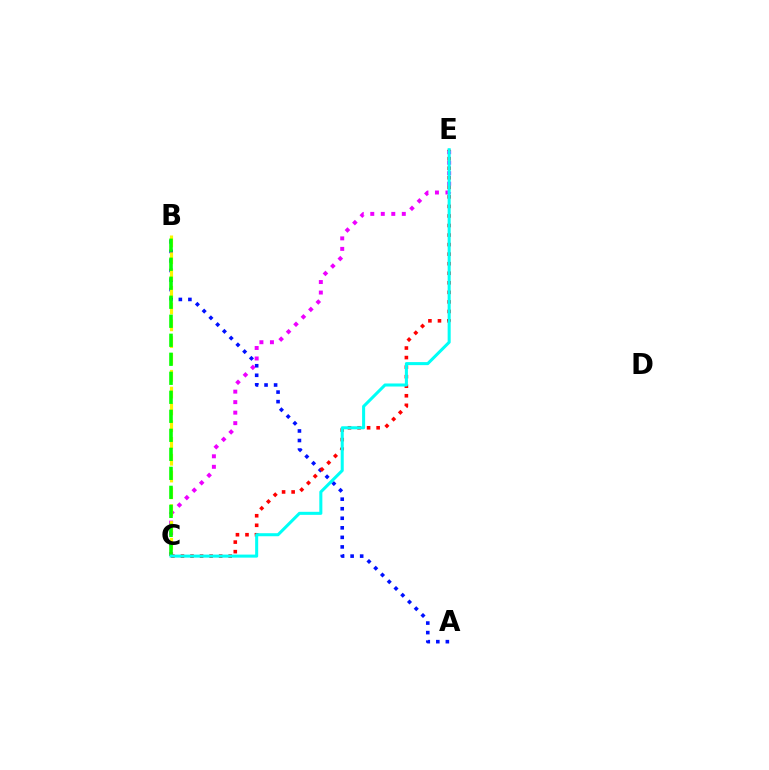{('A', 'B'): [{'color': '#0010ff', 'line_style': 'dotted', 'thickness': 2.59}], ('C', 'E'): [{'color': '#ee00ff', 'line_style': 'dotted', 'thickness': 2.85}, {'color': '#ff0000', 'line_style': 'dotted', 'thickness': 2.59}, {'color': '#00fff6', 'line_style': 'solid', 'thickness': 2.19}], ('B', 'C'): [{'color': '#fcf500', 'line_style': 'dashed', 'thickness': 2.28}, {'color': '#08ff00', 'line_style': 'dashed', 'thickness': 2.58}]}